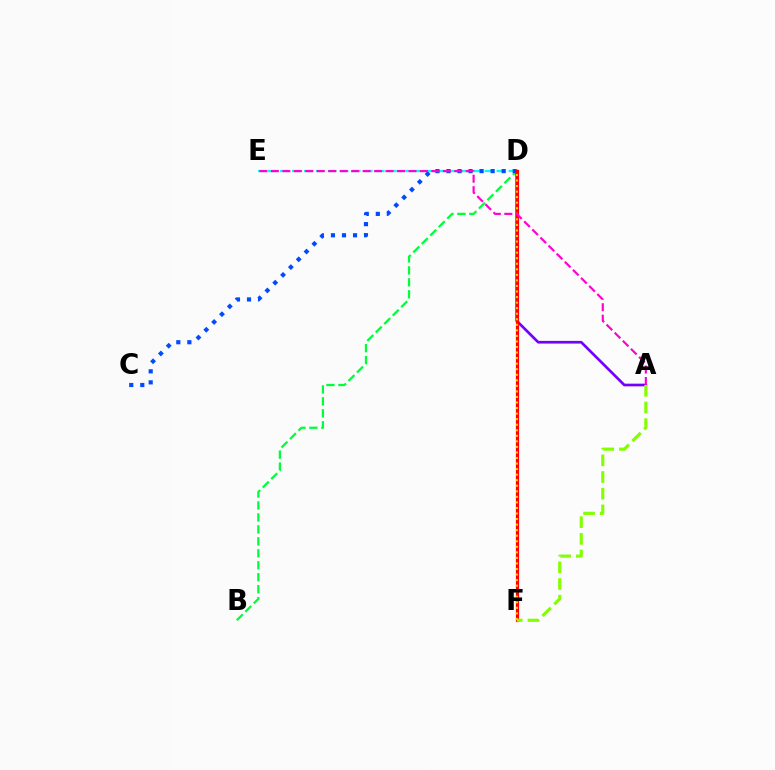{('D', 'E'): [{'color': '#00fff6', 'line_style': 'dashed', 'thickness': 1.63}], ('B', 'D'): [{'color': '#00ff39', 'line_style': 'dashed', 'thickness': 1.62}], ('C', 'D'): [{'color': '#004bff', 'line_style': 'dotted', 'thickness': 3.0}], ('A', 'D'): [{'color': '#7200ff', 'line_style': 'solid', 'thickness': 1.93}], ('D', 'F'): [{'color': '#ff0000', 'line_style': 'solid', 'thickness': 2.3}, {'color': '#ffbd00', 'line_style': 'dotted', 'thickness': 1.51}], ('A', 'F'): [{'color': '#84ff00', 'line_style': 'dashed', 'thickness': 2.26}], ('A', 'E'): [{'color': '#ff00cf', 'line_style': 'dashed', 'thickness': 1.56}]}